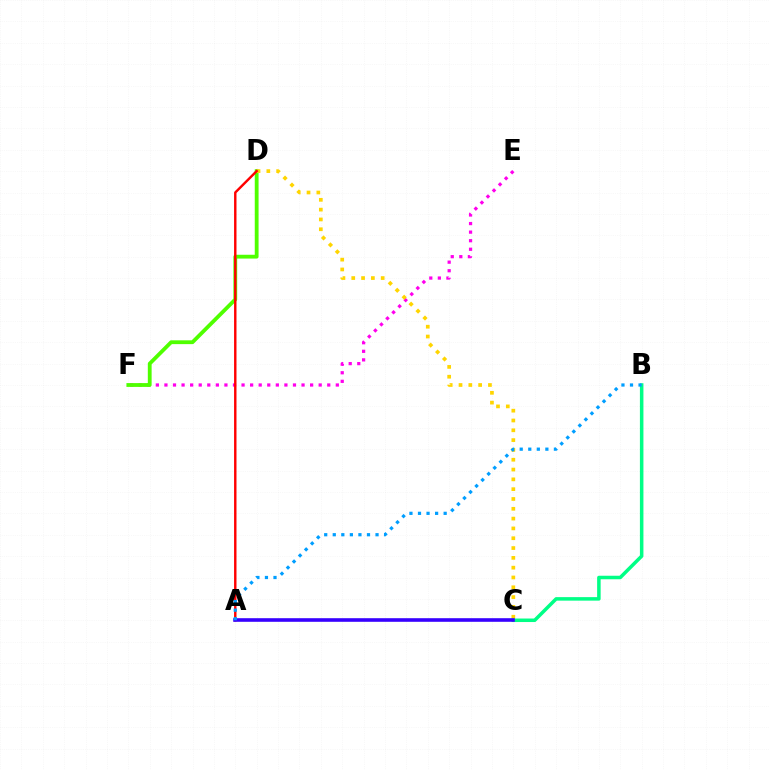{('E', 'F'): [{'color': '#ff00ed', 'line_style': 'dotted', 'thickness': 2.33}], ('D', 'F'): [{'color': '#4fff00', 'line_style': 'solid', 'thickness': 2.74}], ('C', 'D'): [{'color': '#ffd500', 'line_style': 'dotted', 'thickness': 2.67}], ('A', 'D'): [{'color': '#ff0000', 'line_style': 'solid', 'thickness': 1.74}], ('B', 'C'): [{'color': '#00ff86', 'line_style': 'solid', 'thickness': 2.53}], ('A', 'C'): [{'color': '#3700ff', 'line_style': 'solid', 'thickness': 2.6}], ('A', 'B'): [{'color': '#009eff', 'line_style': 'dotted', 'thickness': 2.32}]}